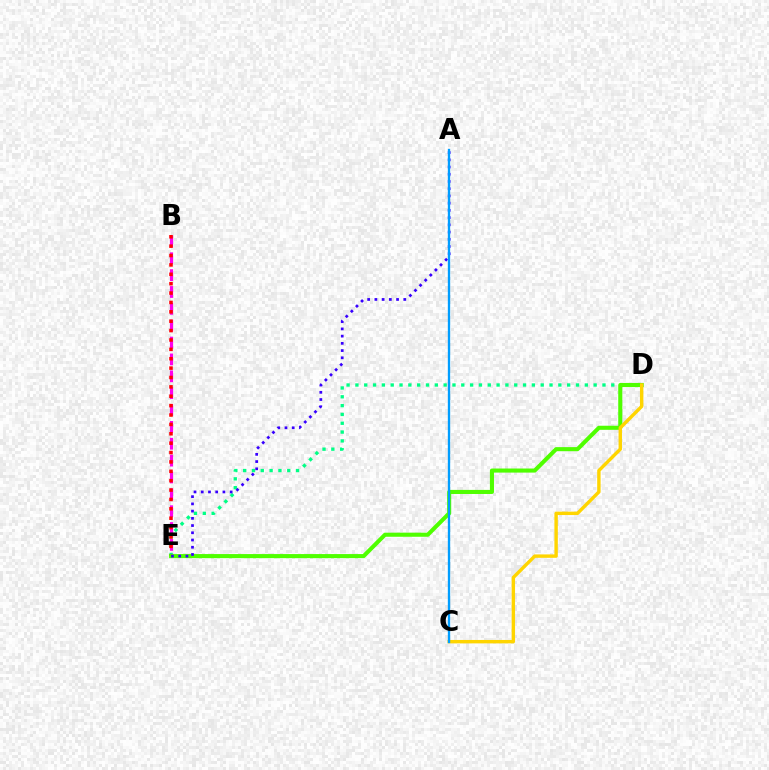{('D', 'E'): [{'color': '#00ff86', 'line_style': 'dotted', 'thickness': 2.4}, {'color': '#4fff00', 'line_style': 'solid', 'thickness': 2.94}], ('B', 'E'): [{'color': '#ff00ed', 'line_style': 'dashed', 'thickness': 2.29}, {'color': '#ff0000', 'line_style': 'dotted', 'thickness': 2.55}], ('C', 'D'): [{'color': '#ffd500', 'line_style': 'solid', 'thickness': 2.45}], ('A', 'E'): [{'color': '#3700ff', 'line_style': 'dotted', 'thickness': 1.96}], ('A', 'C'): [{'color': '#009eff', 'line_style': 'solid', 'thickness': 1.68}]}